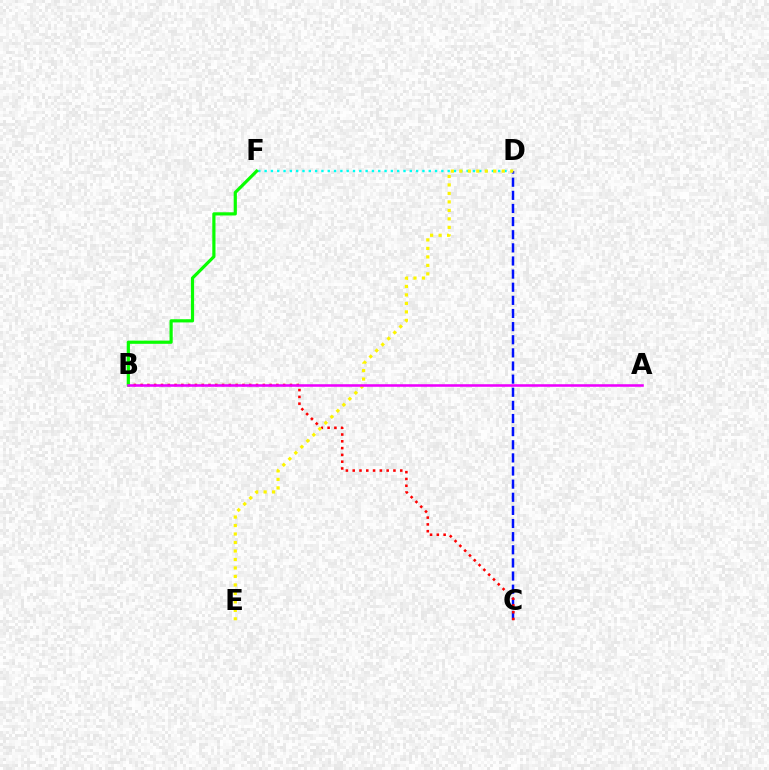{('C', 'D'): [{'color': '#0010ff', 'line_style': 'dashed', 'thickness': 1.78}], ('D', 'F'): [{'color': '#00fff6', 'line_style': 'dotted', 'thickness': 1.72}], ('B', 'C'): [{'color': '#ff0000', 'line_style': 'dotted', 'thickness': 1.84}], ('D', 'E'): [{'color': '#fcf500', 'line_style': 'dotted', 'thickness': 2.31}], ('B', 'F'): [{'color': '#08ff00', 'line_style': 'solid', 'thickness': 2.3}], ('A', 'B'): [{'color': '#ee00ff', 'line_style': 'solid', 'thickness': 1.84}]}